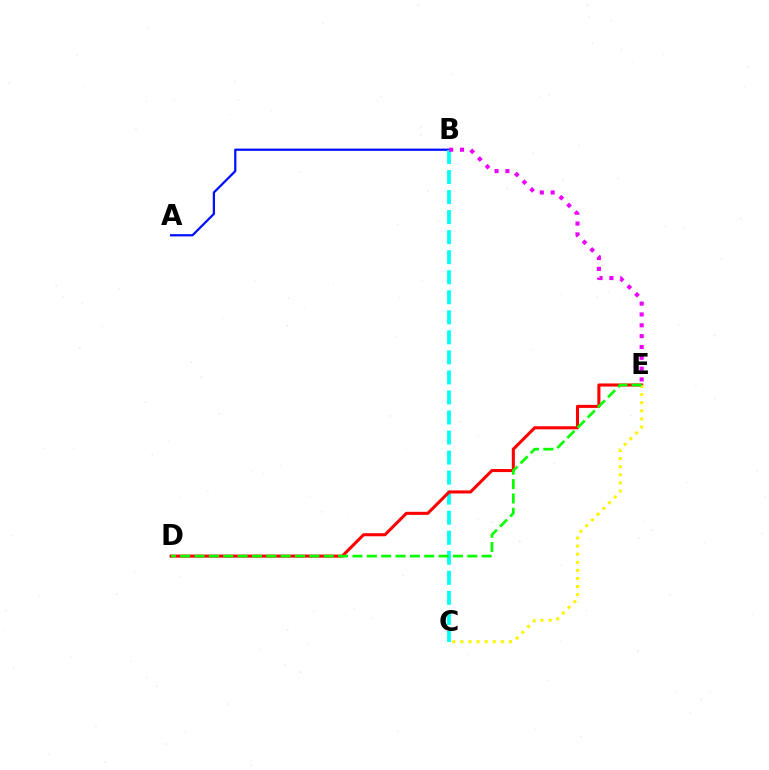{('A', 'B'): [{'color': '#0010ff', 'line_style': 'solid', 'thickness': 1.63}], ('B', 'C'): [{'color': '#00fff6', 'line_style': 'dashed', 'thickness': 2.72}], ('D', 'E'): [{'color': '#ff0000', 'line_style': 'solid', 'thickness': 2.21}, {'color': '#08ff00', 'line_style': 'dashed', 'thickness': 1.95}], ('B', 'E'): [{'color': '#ee00ff', 'line_style': 'dotted', 'thickness': 2.94}], ('C', 'E'): [{'color': '#fcf500', 'line_style': 'dotted', 'thickness': 2.2}]}